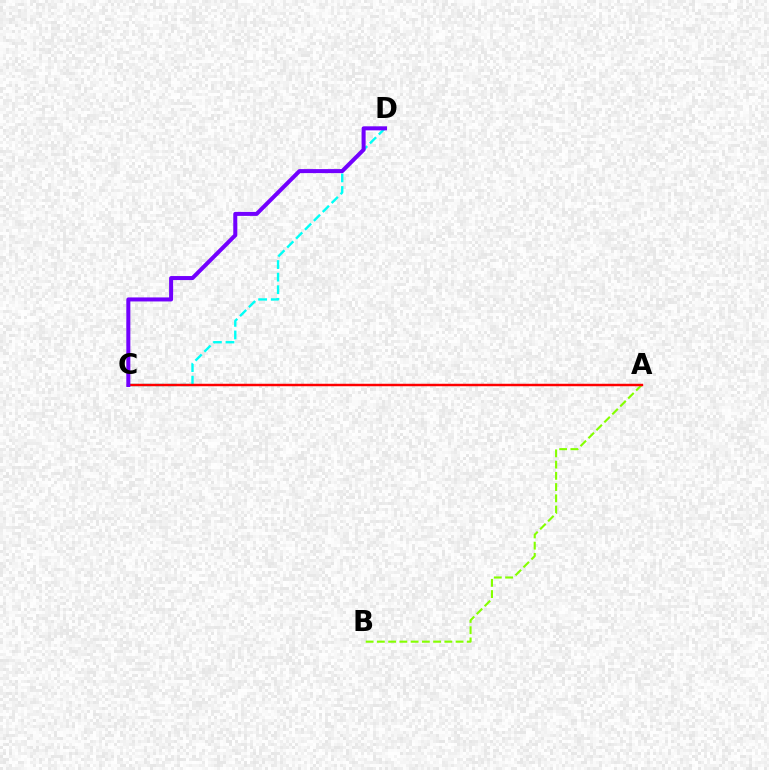{('C', 'D'): [{'color': '#00fff6', 'line_style': 'dashed', 'thickness': 1.71}, {'color': '#7200ff', 'line_style': 'solid', 'thickness': 2.89}], ('A', 'B'): [{'color': '#84ff00', 'line_style': 'dashed', 'thickness': 1.53}], ('A', 'C'): [{'color': '#ff0000', 'line_style': 'solid', 'thickness': 1.77}]}